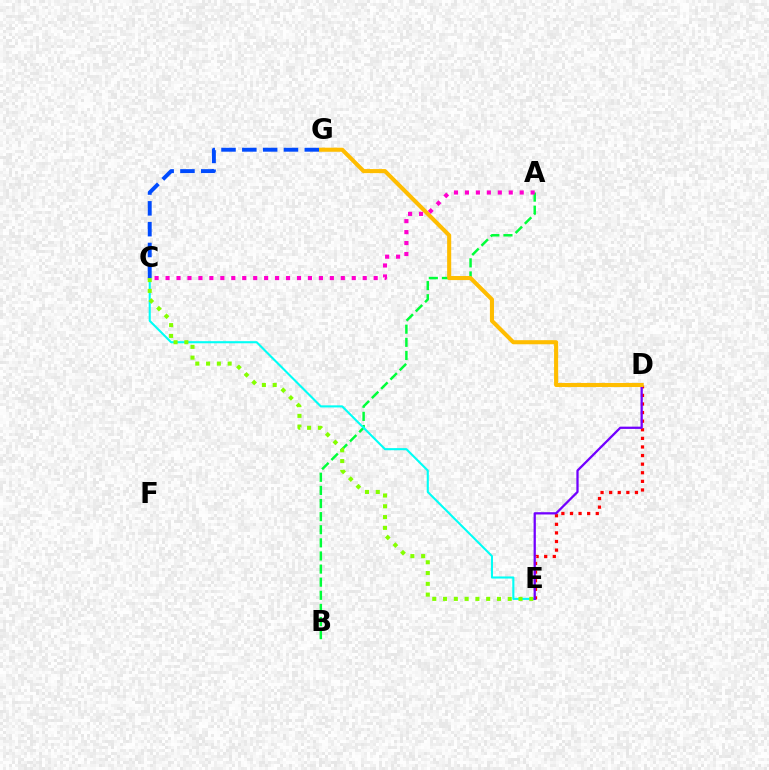{('A', 'B'): [{'color': '#00ff39', 'line_style': 'dashed', 'thickness': 1.78}], ('C', 'E'): [{'color': '#00fff6', 'line_style': 'solid', 'thickness': 1.51}, {'color': '#84ff00', 'line_style': 'dotted', 'thickness': 2.93}], ('D', 'E'): [{'color': '#ff0000', 'line_style': 'dotted', 'thickness': 2.34}, {'color': '#7200ff', 'line_style': 'solid', 'thickness': 1.63}], ('D', 'G'): [{'color': '#ffbd00', 'line_style': 'solid', 'thickness': 2.94}], ('C', 'G'): [{'color': '#004bff', 'line_style': 'dashed', 'thickness': 2.83}], ('A', 'C'): [{'color': '#ff00cf', 'line_style': 'dotted', 'thickness': 2.98}]}